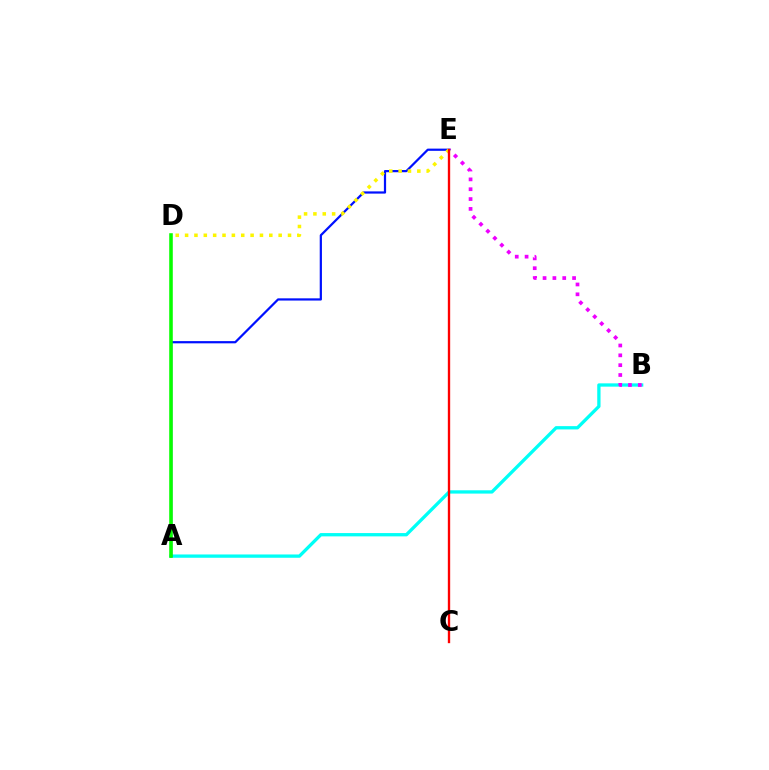{('A', 'B'): [{'color': '#00fff6', 'line_style': 'solid', 'thickness': 2.38}], ('B', 'E'): [{'color': '#ee00ff', 'line_style': 'dotted', 'thickness': 2.67}], ('A', 'E'): [{'color': '#0010ff', 'line_style': 'solid', 'thickness': 1.6}], ('A', 'D'): [{'color': '#08ff00', 'line_style': 'solid', 'thickness': 2.57}], ('D', 'E'): [{'color': '#fcf500', 'line_style': 'dotted', 'thickness': 2.54}], ('C', 'E'): [{'color': '#ff0000', 'line_style': 'solid', 'thickness': 1.69}]}